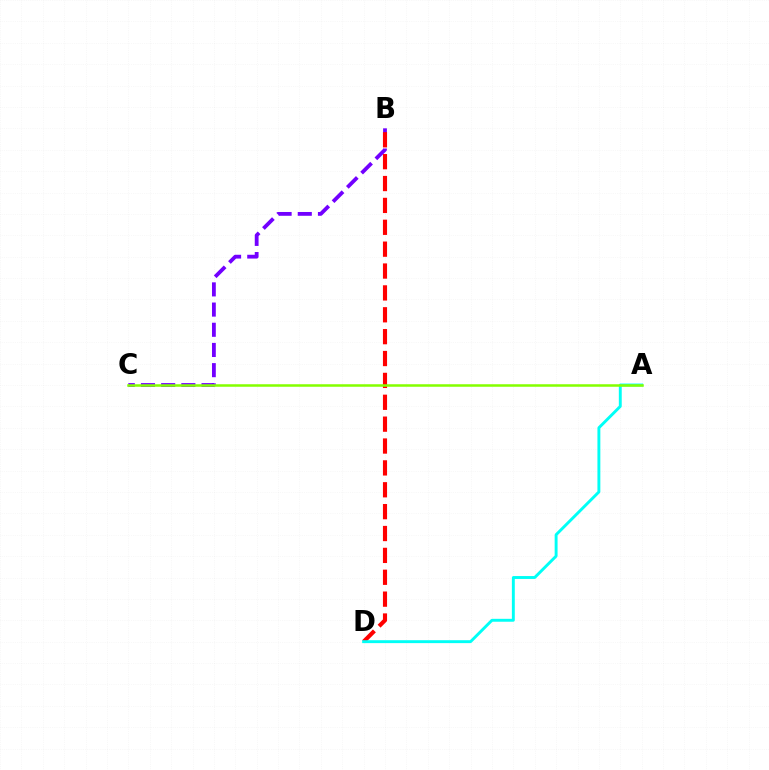{('B', 'C'): [{'color': '#7200ff', 'line_style': 'dashed', 'thickness': 2.74}], ('B', 'D'): [{'color': '#ff0000', 'line_style': 'dashed', 'thickness': 2.97}], ('A', 'D'): [{'color': '#00fff6', 'line_style': 'solid', 'thickness': 2.09}], ('A', 'C'): [{'color': '#84ff00', 'line_style': 'solid', 'thickness': 1.81}]}